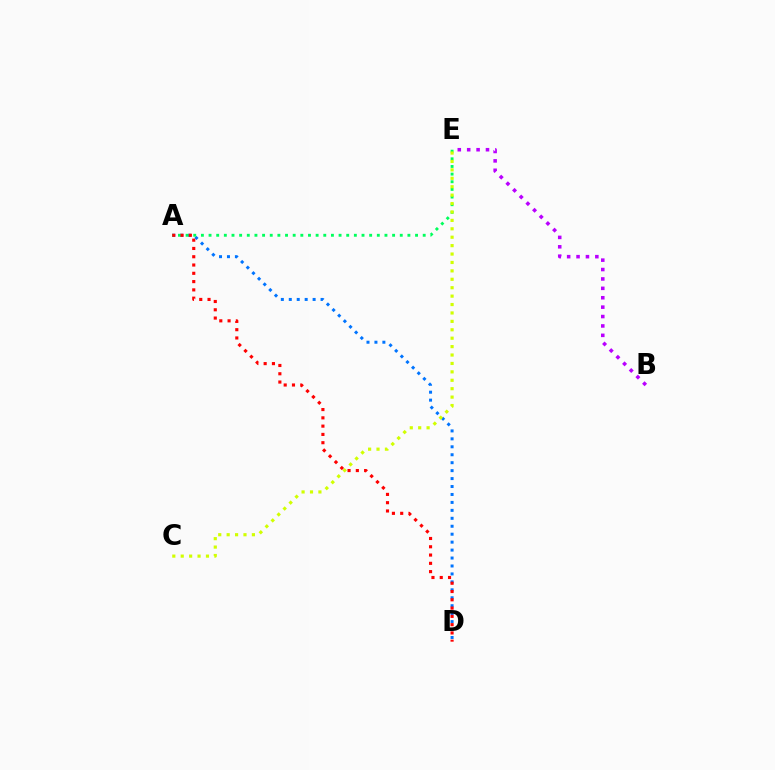{('A', 'D'): [{'color': '#0074ff', 'line_style': 'dotted', 'thickness': 2.16}, {'color': '#ff0000', 'line_style': 'dotted', 'thickness': 2.25}], ('A', 'E'): [{'color': '#00ff5c', 'line_style': 'dotted', 'thickness': 2.08}], ('B', 'E'): [{'color': '#b900ff', 'line_style': 'dotted', 'thickness': 2.55}], ('C', 'E'): [{'color': '#d1ff00', 'line_style': 'dotted', 'thickness': 2.29}]}